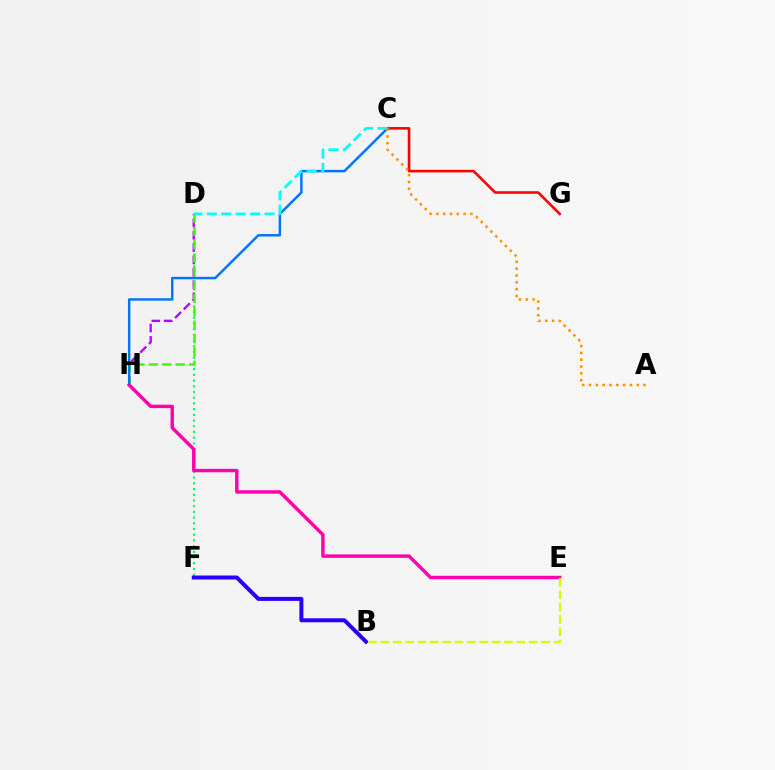{('D', 'F'): [{'color': '#00ff5c', 'line_style': 'dotted', 'thickness': 1.55}], ('B', 'F'): [{'color': '#2500ff', 'line_style': 'solid', 'thickness': 2.87}], ('D', 'H'): [{'color': '#b900ff', 'line_style': 'dashed', 'thickness': 1.67}, {'color': '#3dff00', 'line_style': 'dashed', 'thickness': 1.82}], ('C', 'G'): [{'color': '#ff0000', 'line_style': 'solid', 'thickness': 1.86}], ('C', 'H'): [{'color': '#0074ff', 'line_style': 'solid', 'thickness': 1.76}], ('E', 'H'): [{'color': '#ff00ac', 'line_style': 'solid', 'thickness': 2.46}], ('B', 'E'): [{'color': '#d1ff00', 'line_style': 'dashed', 'thickness': 1.68}], ('C', 'D'): [{'color': '#00fff6', 'line_style': 'dashed', 'thickness': 1.96}], ('A', 'C'): [{'color': '#ff9400', 'line_style': 'dotted', 'thickness': 1.85}]}